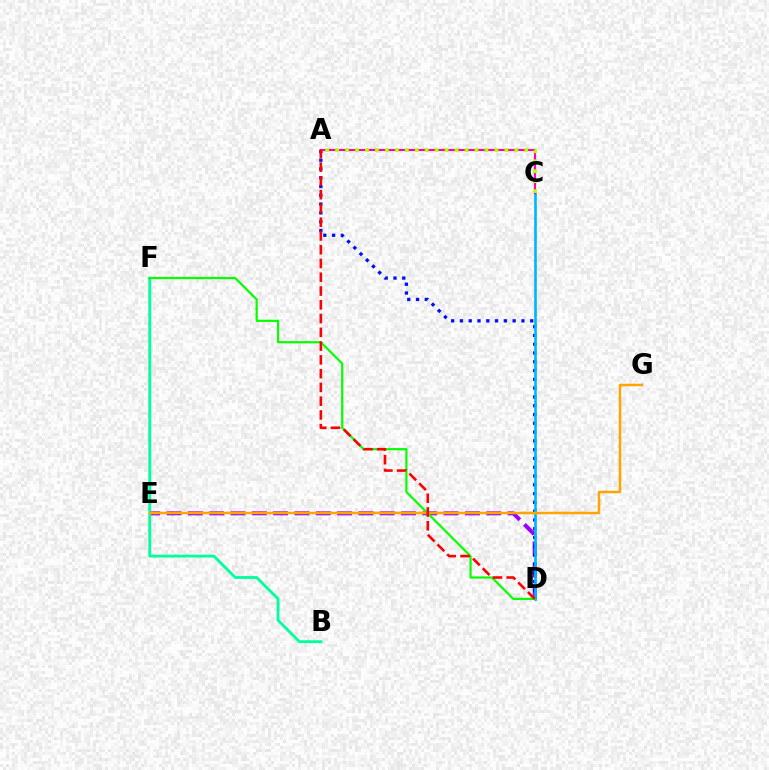{('D', 'E'): [{'color': '#9b00ff', 'line_style': 'dashed', 'thickness': 2.9}], ('B', 'F'): [{'color': '#00ff9d', 'line_style': 'solid', 'thickness': 2.04}], ('A', 'D'): [{'color': '#0010ff', 'line_style': 'dotted', 'thickness': 2.39}, {'color': '#ff0000', 'line_style': 'dashed', 'thickness': 1.87}], ('C', 'D'): [{'color': '#00b5ff', 'line_style': 'solid', 'thickness': 1.9}], ('A', 'C'): [{'color': '#ff00bd', 'line_style': 'solid', 'thickness': 1.53}, {'color': '#b3ff00', 'line_style': 'dotted', 'thickness': 2.71}], ('D', 'F'): [{'color': '#08ff00', 'line_style': 'solid', 'thickness': 1.59}], ('E', 'G'): [{'color': '#ffa500', 'line_style': 'solid', 'thickness': 1.8}]}